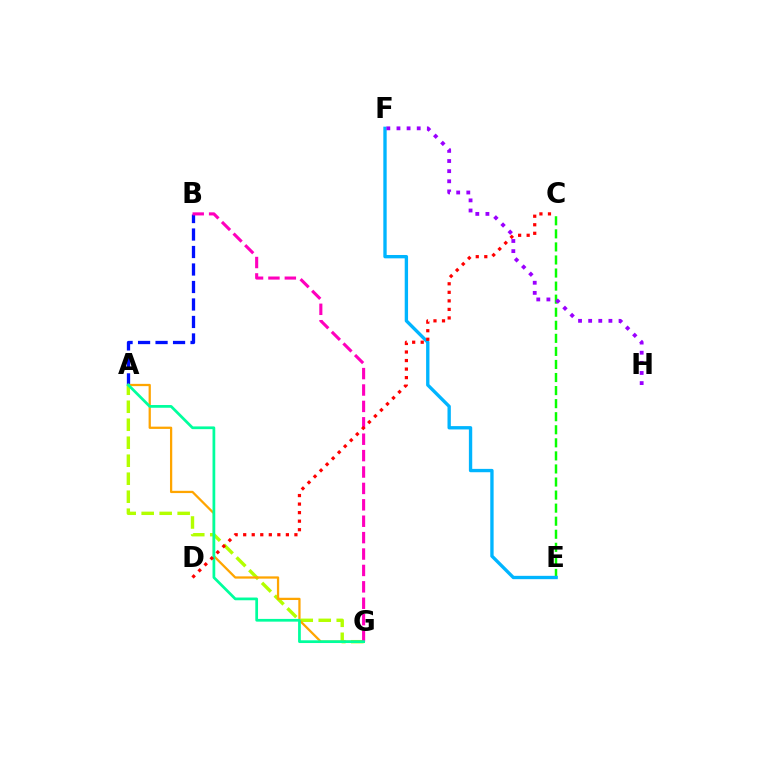{('A', 'B'): [{'color': '#0010ff', 'line_style': 'dashed', 'thickness': 2.38}], ('A', 'G'): [{'color': '#b3ff00', 'line_style': 'dashed', 'thickness': 2.44}, {'color': '#ffa500', 'line_style': 'solid', 'thickness': 1.63}, {'color': '#00ff9d', 'line_style': 'solid', 'thickness': 1.97}], ('C', 'E'): [{'color': '#08ff00', 'line_style': 'dashed', 'thickness': 1.77}], ('E', 'F'): [{'color': '#00b5ff', 'line_style': 'solid', 'thickness': 2.41}], ('B', 'G'): [{'color': '#ff00bd', 'line_style': 'dashed', 'thickness': 2.23}], ('F', 'H'): [{'color': '#9b00ff', 'line_style': 'dotted', 'thickness': 2.75}], ('C', 'D'): [{'color': '#ff0000', 'line_style': 'dotted', 'thickness': 2.32}]}